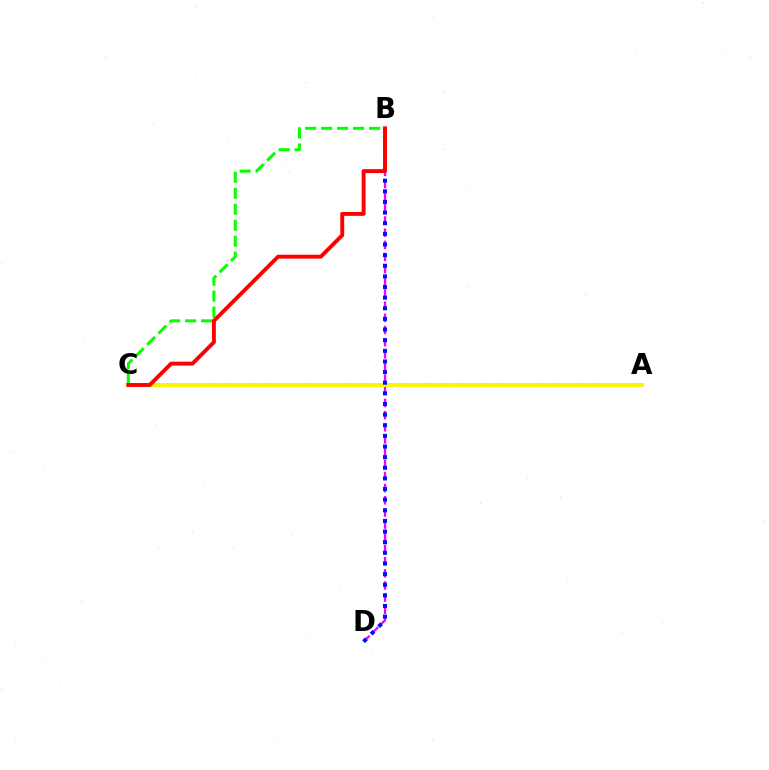{('B', 'D'): [{'color': '#ee00ff', 'line_style': 'dashed', 'thickness': 1.65}, {'color': '#0010ff', 'line_style': 'dotted', 'thickness': 2.89}], ('A', 'C'): [{'color': '#00fff6', 'line_style': 'dashed', 'thickness': 2.62}, {'color': '#fcf500', 'line_style': 'solid', 'thickness': 2.76}], ('B', 'C'): [{'color': '#08ff00', 'line_style': 'dashed', 'thickness': 2.17}, {'color': '#ff0000', 'line_style': 'solid', 'thickness': 2.82}]}